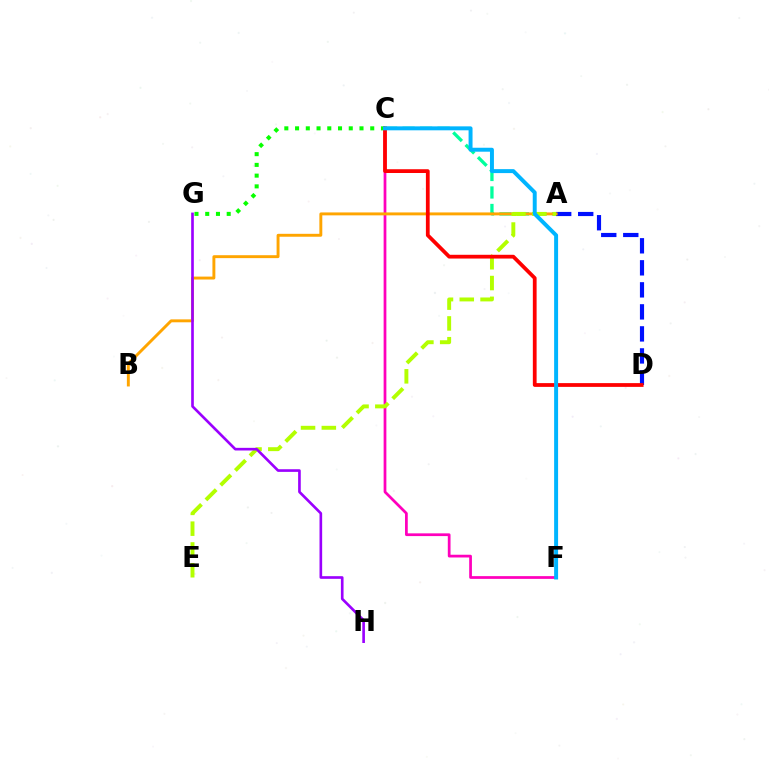{('C', 'F'): [{'color': '#ff00bd', 'line_style': 'solid', 'thickness': 1.97}, {'color': '#00b5ff', 'line_style': 'solid', 'thickness': 2.85}], ('A', 'C'): [{'color': '#00ff9d', 'line_style': 'dashed', 'thickness': 2.38}], ('A', 'D'): [{'color': '#0010ff', 'line_style': 'dashed', 'thickness': 2.99}], ('C', 'G'): [{'color': '#08ff00', 'line_style': 'dotted', 'thickness': 2.92}], ('A', 'B'): [{'color': '#ffa500', 'line_style': 'solid', 'thickness': 2.1}], ('A', 'E'): [{'color': '#b3ff00', 'line_style': 'dashed', 'thickness': 2.82}], ('G', 'H'): [{'color': '#9b00ff', 'line_style': 'solid', 'thickness': 1.91}], ('C', 'D'): [{'color': '#ff0000', 'line_style': 'solid', 'thickness': 2.71}]}